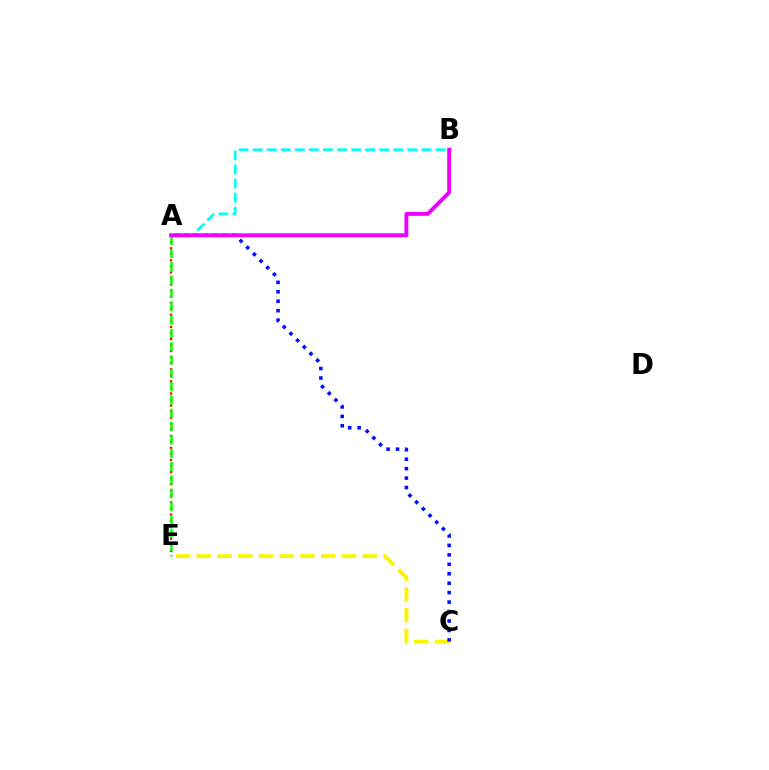{('A', 'E'): [{'color': '#ff0000', 'line_style': 'dotted', 'thickness': 1.64}, {'color': '#08ff00', 'line_style': 'dashed', 'thickness': 1.81}], ('A', 'B'): [{'color': '#00fff6', 'line_style': 'dashed', 'thickness': 1.91}, {'color': '#ee00ff', 'line_style': 'solid', 'thickness': 2.81}], ('C', 'E'): [{'color': '#fcf500', 'line_style': 'dashed', 'thickness': 2.82}], ('A', 'C'): [{'color': '#0010ff', 'line_style': 'dotted', 'thickness': 2.57}]}